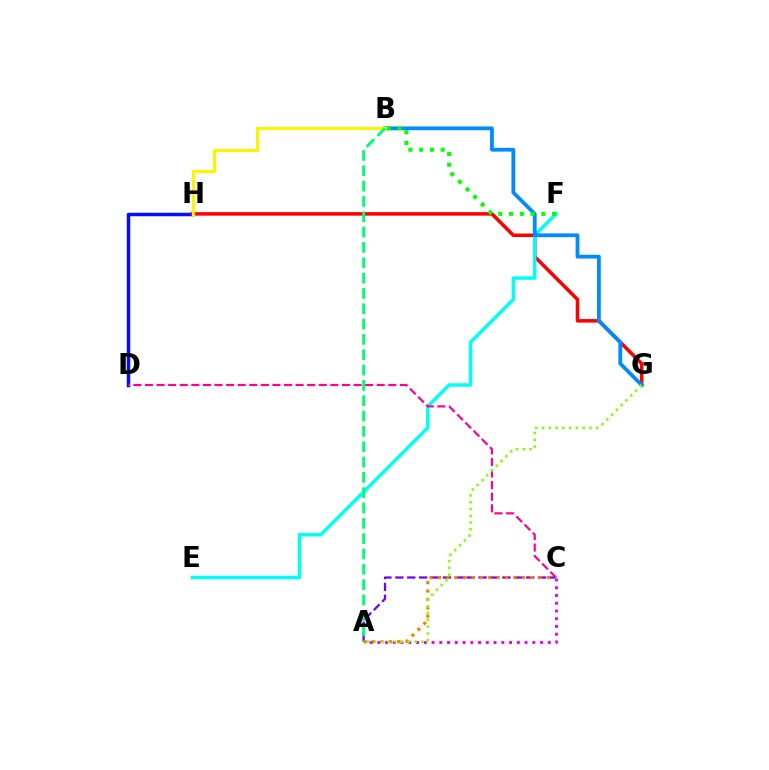{('D', 'H'): [{'color': '#0010ff', 'line_style': 'solid', 'thickness': 2.51}], ('G', 'H'): [{'color': '#ff0000', 'line_style': 'solid', 'thickness': 2.54}], ('E', 'F'): [{'color': '#00fff6', 'line_style': 'solid', 'thickness': 2.5}], ('C', 'D'): [{'color': '#ff0094', 'line_style': 'dashed', 'thickness': 1.57}], ('B', 'G'): [{'color': '#008cff', 'line_style': 'solid', 'thickness': 2.73}], ('A', 'C'): [{'color': '#7200ff', 'line_style': 'dashed', 'thickness': 1.62}, {'color': '#ff7c00', 'line_style': 'dotted', 'thickness': 2.28}, {'color': '#ee00ff', 'line_style': 'dotted', 'thickness': 2.11}], ('A', 'G'): [{'color': '#84ff00', 'line_style': 'dotted', 'thickness': 1.84}], ('B', 'H'): [{'color': '#fcf500', 'line_style': 'solid', 'thickness': 2.24}], ('A', 'B'): [{'color': '#00ff74', 'line_style': 'dashed', 'thickness': 2.08}], ('B', 'F'): [{'color': '#08ff00', 'line_style': 'dotted', 'thickness': 2.92}]}